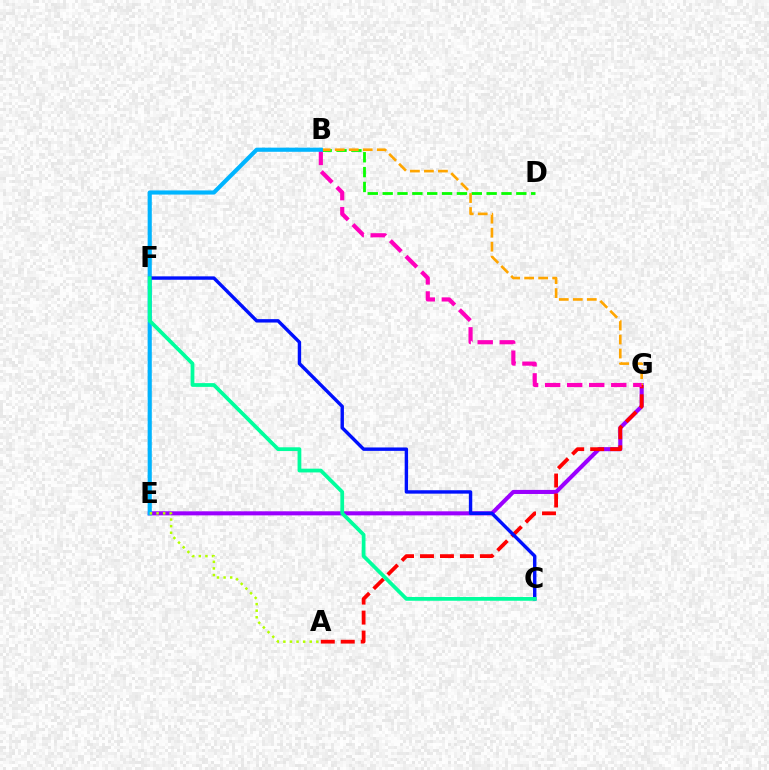{('E', 'G'): [{'color': '#9b00ff', 'line_style': 'solid', 'thickness': 2.93}], ('B', 'D'): [{'color': '#08ff00', 'line_style': 'dashed', 'thickness': 2.02}], ('B', 'G'): [{'color': '#ffa500', 'line_style': 'dashed', 'thickness': 1.9}, {'color': '#ff00bd', 'line_style': 'dashed', 'thickness': 2.99}], ('A', 'G'): [{'color': '#ff0000', 'line_style': 'dashed', 'thickness': 2.71}], ('B', 'E'): [{'color': '#00b5ff', 'line_style': 'solid', 'thickness': 2.98}], ('A', 'E'): [{'color': '#b3ff00', 'line_style': 'dotted', 'thickness': 1.79}], ('C', 'F'): [{'color': '#0010ff', 'line_style': 'solid', 'thickness': 2.45}, {'color': '#00ff9d', 'line_style': 'solid', 'thickness': 2.71}]}